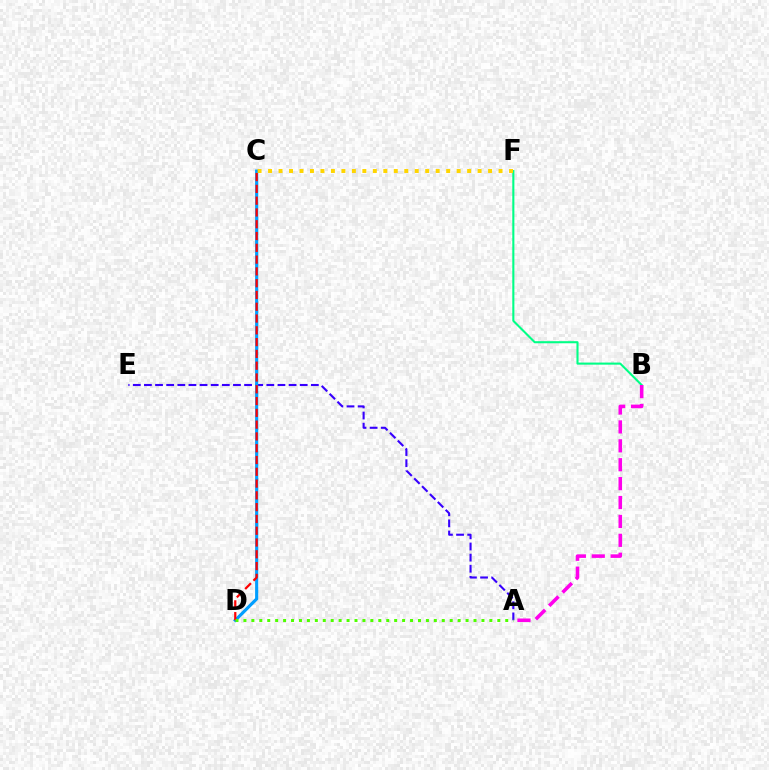{('A', 'E'): [{'color': '#3700ff', 'line_style': 'dashed', 'thickness': 1.51}], ('C', 'D'): [{'color': '#009eff', 'line_style': 'solid', 'thickness': 2.25}, {'color': '#ff0000', 'line_style': 'dashed', 'thickness': 1.6}], ('B', 'F'): [{'color': '#00ff86', 'line_style': 'solid', 'thickness': 1.51}], ('A', 'D'): [{'color': '#4fff00', 'line_style': 'dotted', 'thickness': 2.16}], ('A', 'B'): [{'color': '#ff00ed', 'line_style': 'dashed', 'thickness': 2.57}], ('C', 'F'): [{'color': '#ffd500', 'line_style': 'dotted', 'thickness': 2.85}]}